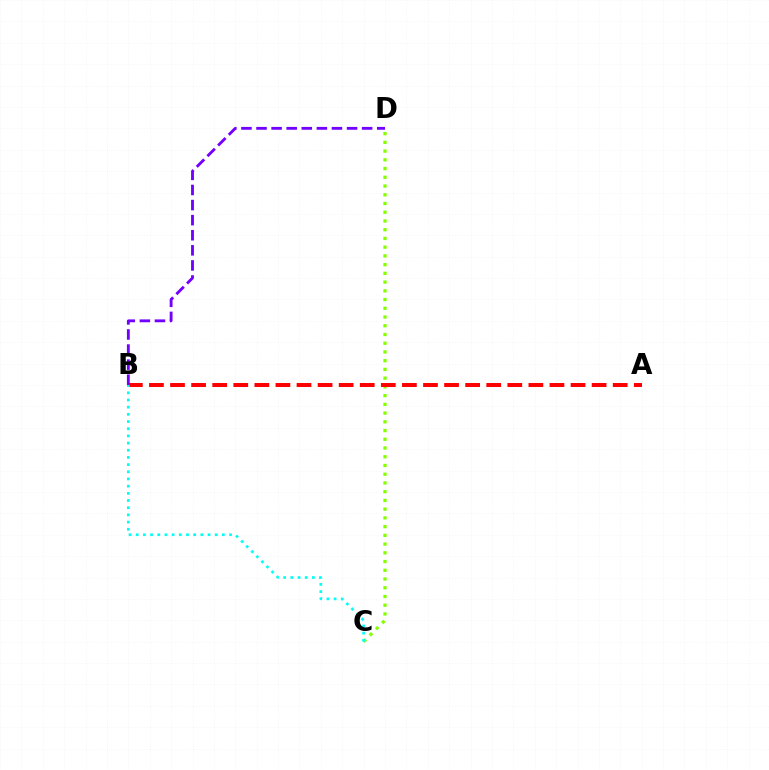{('C', 'D'): [{'color': '#84ff00', 'line_style': 'dotted', 'thickness': 2.37}], ('A', 'B'): [{'color': '#ff0000', 'line_style': 'dashed', 'thickness': 2.86}], ('B', 'C'): [{'color': '#00fff6', 'line_style': 'dotted', 'thickness': 1.95}], ('B', 'D'): [{'color': '#7200ff', 'line_style': 'dashed', 'thickness': 2.05}]}